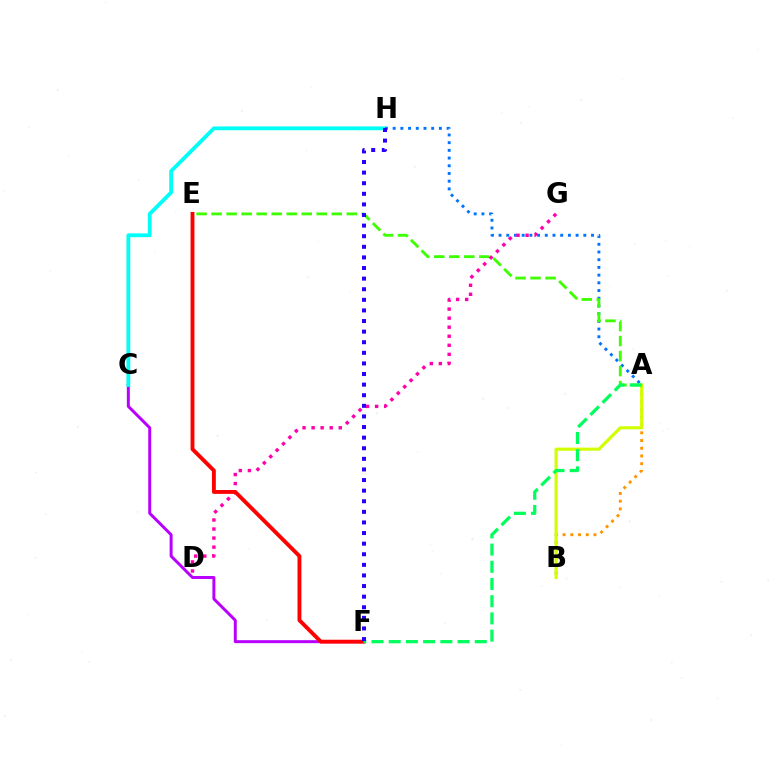{('C', 'F'): [{'color': '#b900ff', 'line_style': 'solid', 'thickness': 2.14}], ('C', 'H'): [{'color': '#00fff6', 'line_style': 'solid', 'thickness': 2.74}], ('A', 'B'): [{'color': '#ff9400', 'line_style': 'dotted', 'thickness': 2.1}, {'color': '#d1ff00', 'line_style': 'solid', 'thickness': 2.26}], ('A', 'H'): [{'color': '#0074ff', 'line_style': 'dotted', 'thickness': 2.09}], ('A', 'E'): [{'color': '#3dff00', 'line_style': 'dashed', 'thickness': 2.04}], ('D', 'G'): [{'color': '#ff00ac', 'line_style': 'dotted', 'thickness': 2.46}], ('E', 'F'): [{'color': '#ff0000', 'line_style': 'solid', 'thickness': 2.79}], ('A', 'F'): [{'color': '#00ff5c', 'line_style': 'dashed', 'thickness': 2.34}], ('F', 'H'): [{'color': '#2500ff', 'line_style': 'dotted', 'thickness': 2.88}]}